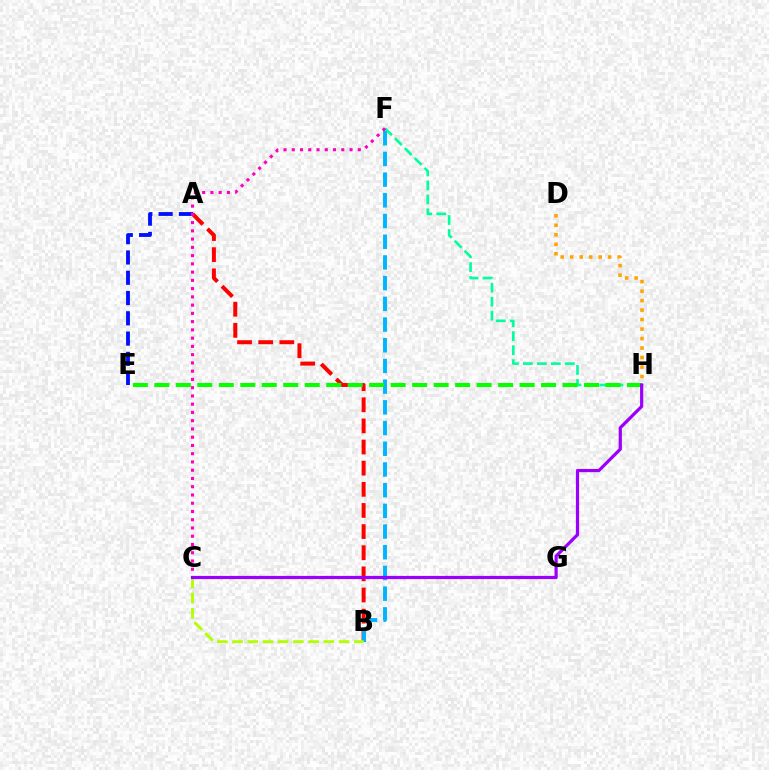{('F', 'H'): [{'color': '#00ff9d', 'line_style': 'dashed', 'thickness': 1.9}], ('A', 'E'): [{'color': '#0010ff', 'line_style': 'dashed', 'thickness': 2.75}], ('A', 'B'): [{'color': '#ff0000', 'line_style': 'dashed', 'thickness': 2.87}], ('B', 'F'): [{'color': '#00b5ff', 'line_style': 'dashed', 'thickness': 2.81}], ('C', 'F'): [{'color': '#ff00bd', 'line_style': 'dotted', 'thickness': 2.24}], ('D', 'H'): [{'color': '#ffa500', 'line_style': 'dotted', 'thickness': 2.58}], ('E', 'H'): [{'color': '#08ff00', 'line_style': 'dashed', 'thickness': 2.92}], ('B', 'C'): [{'color': '#b3ff00', 'line_style': 'dashed', 'thickness': 2.07}], ('C', 'H'): [{'color': '#9b00ff', 'line_style': 'solid', 'thickness': 2.31}]}